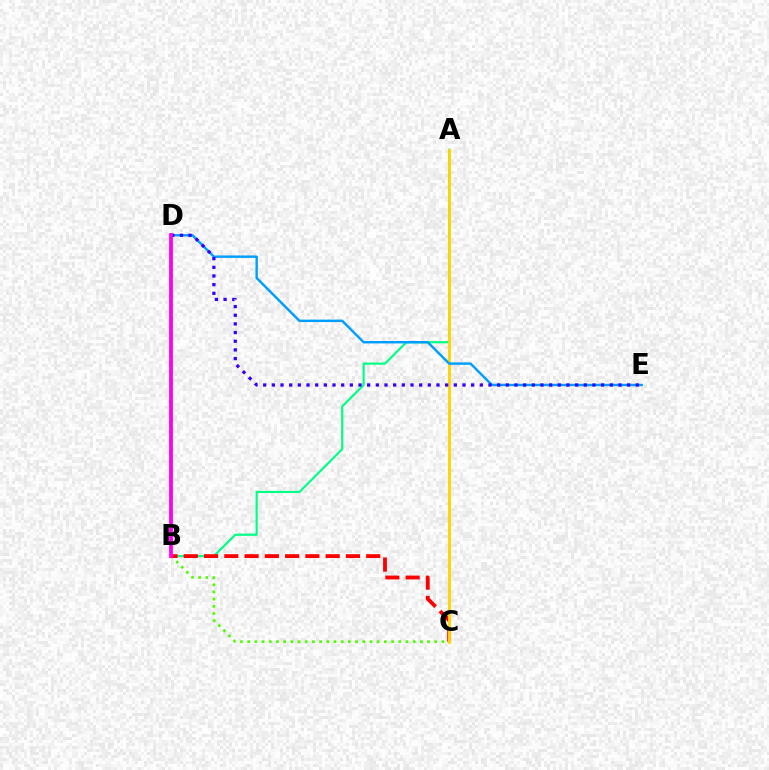{('A', 'B'): [{'color': '#00ff86', 'line_style': 'solid', 'thickness': 1.57}], ('B', 'C'): [{'color': '#4fff00', 'line_style': 'dotted', 'thickness': 1.95}, {'color': '#ff0000', 'line_style': 'dashed', 'thickness': 2.75}], ('A', 'C'): [{'color': '#ffd500', 'line_style': 'solid', 'thickness': 2.05}], ('D', 'E'): [{'color': '#009eff', 'line_style': 'solid', 'thickness': 1.74}, {'color': '#3700ff', 'line_style': 'dotted', 'thickness': 2.35}], ('B', 'D'): [{'color': '#ff00ed', 'line_style': 'solid', 'thickness': 2.73}]}